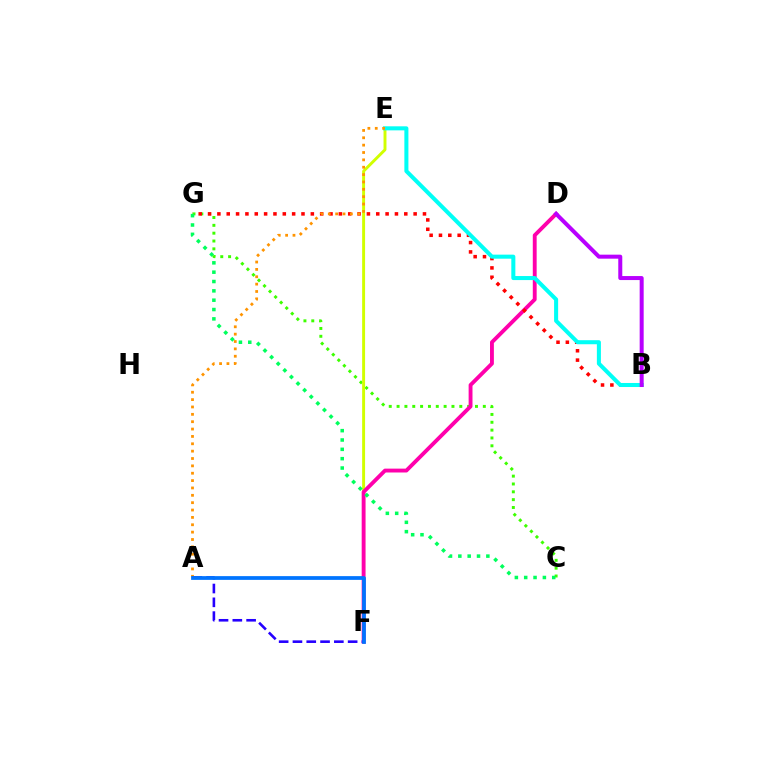{('C', 'G'): [{'color': '#3dff00', 'line_style': 'dotted', 'thickness': 2.13}, {'color': '#00ff5c', 'line_style': 'dotted', 'thickness': 2.54}], ('E', 'F'): [{'color': '#d1ff00', 'line_style': 'solid', 'thickness': 2.11}], ('D', 'F'): [{'color': '#ff00ac', 'line_style': 'solid', 'thickness': 2.78}], ('B', 'G'): [{'color': '#ff0000', 'line_style': 'dotted', 'thickness': 2.54}], ('B', 'E'): [{'color': '#00fff6', 'line_style': 'solid', 'thickness': 2.91}], ('A', 'E'): [{'color': '#ff9400', 'line_style': 'dotted', 'thickness': 2.0}], ('A', 'F'): [{'color': '#2500ff', 'line_style': 'dashed', 'thickness': 1.87}, {'color': '#0074ff', 'line_style': 'solid', 'thickness': 2.7}], ('B', 'D'): [{'color': '#b900ff', 'line_style': 'solid', 'thickness': 2.88}]}